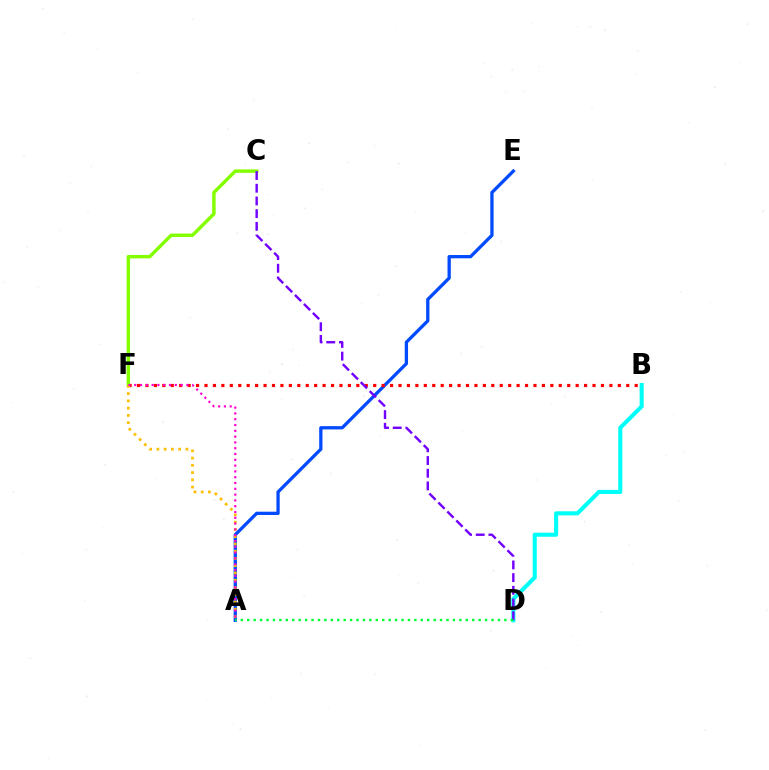{('A', 'E'): [{'color': '#004bff', 'line_style': 'solid', 'thickness': 2.36}], ('B', 'F'): [{'color': '#ff0000', 'line_style': 'dotted', 'thickness': 2.29}], ('C', 'F'): [{'color': '#84ff00', 'line_style': 'solid', 'thickness': 2.48}], ('B', 'D'): [{'color': '#00fff6', 'line_style': 'solid', 'thickness': 2.94}], ('A', 'F'): [{'color': '#ffbd00', 'line_style': 'dotted', 'thickness': 1.97}, {'color': '#ff00cf', 'line_style': 'dotted', 'thickness': 1.58}], ('C', 'D'): [{'color': '#7200ff', 'line_style': 'dashed', 'thickness': 1.72}], ('A', 'D'): [{'color': '#00ff39', 'line_style': 'dotted', 'thickness': 1.75}]}